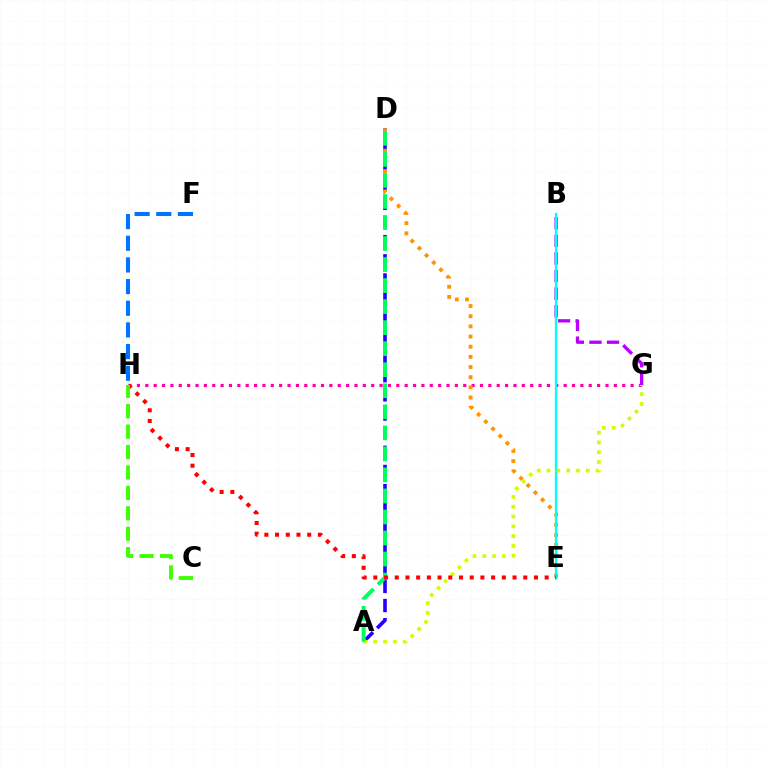{('G', 'H'): [{'color': '#ff00ac', 'line_style': 'dotted', 'thickness': 2.27}], ('B', 'G'): [{'color': '#b900ff', 'line_style': 'dashed', 'thickness': 2.39}], ('A', 'D'): [{'color': '#2500ff', 'line_style': 'dashed', 'thickness': 2.6}, {'color': '#00ff5c', 'line_style': 'dashed', 'thickness': 2.86}], ('D', 'E'): [{'color': '#ff9400', 'line_style': 'dotted', 'thickness': 2.76}], ('B', 'E'): [{'color': '#00fff6', 'line_style': 'solid', 'thickness': 1.65}], ('A', 'G'): [{'color': '#d1ff00', 'line_style': 'dotted', 'thickness': 2.67}], ('E', 'H'): [{'color': '#ff0000', 'line_style': 'dotted', 'thickness': 2.91}], ('C', 'H'): [{'color': '#3dff00', 'line_style': 'dashed', 'thickness': 2.77}], ('F', 'H'): [{'color': '#0074ff', 'line_style': 'dashed', 'thickness': 2.94}]}